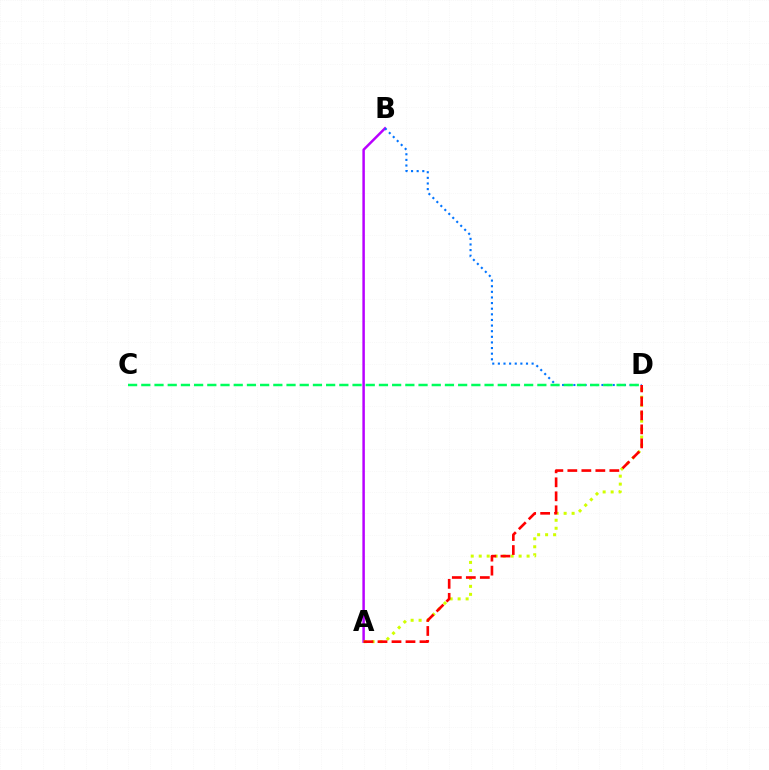{('A', 'B'): [{'color': '#b900ff', 'line_style': 'solid', 'thickness': 1.79}], ('B', 'D'): [{'color': '#0074ff', 'line_style': 'dotted', 'thickness': 1.53}], ('A', 'D'): [{'color': '#d1ff00', 'line_style': 'dotted', 'thickness': 2.17}, {'color': '#ff0000', 'line_style': 'dashed', 'thickness': 1.9}], ('C', 'D'): [{'color': '#00ff5c', 'line_style': 'dashed', 'thickness': 1.79}]}